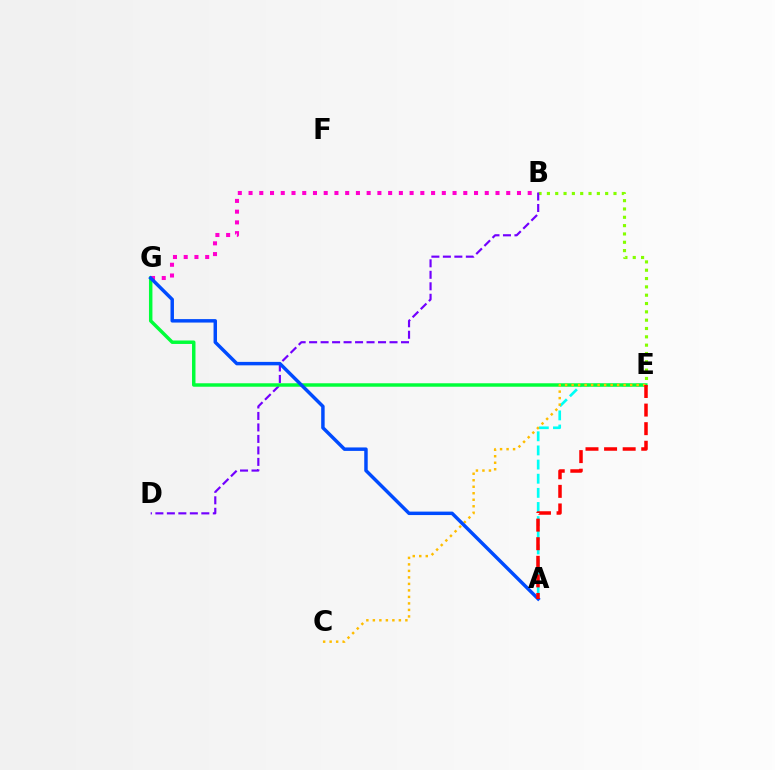{('B', 'E'): [{'color': '#84ff00', 'line_style': 'dotted', 'thickness': 2.26}], ('A', 'E'): [{'color': '#00fff6', 'line_style': 'dashed', 'thickness': 1.92}, {'color': '#ff0000', 'line_style': 'dashed', 'thickness': 2.53}], ('B', 'D'): [{'color': '#7200ff', 'line_style': 'dashed', 'thickness': 1.56}], ('E', 'G'): [{'color': '#00ff39', 'line_style': 'solid', 'thickness': 2.49}], ('C', 'E'): [{'color': '#ffbd00', 'line_style': 'dotted', 'thickness': 1.77}], ('B', 'G'): [{'color': '#ff00cf', 'line_style': 'dotted', 'thickness': 2.92}], ('A', 'G'): [{'color': '#004bff', 'line_style': 'solid', 'thickness': 2.49}]}